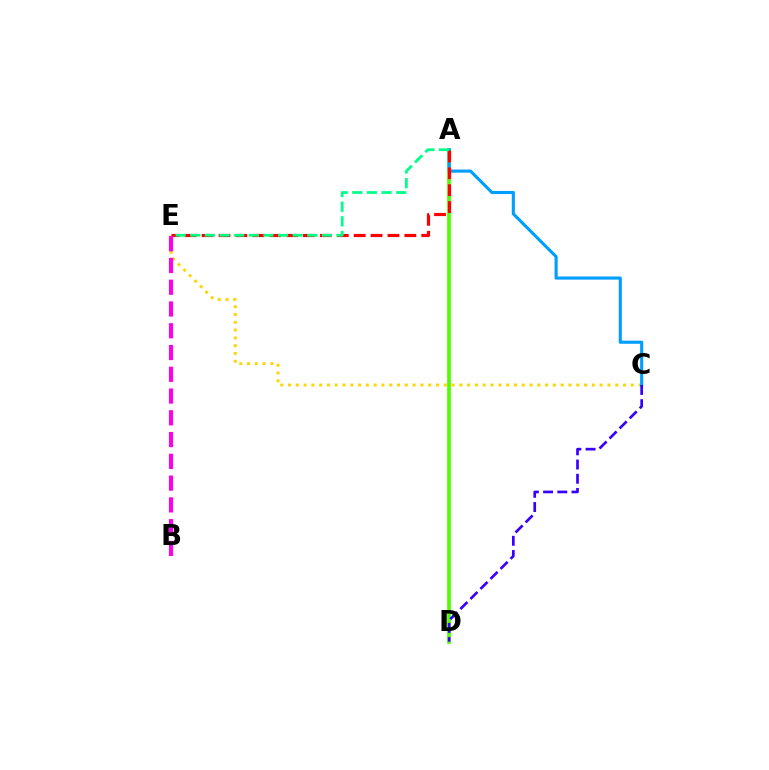{('A', 'D'): [{'color': '#4fff00', 'line_style': 'solid', 'thickness': 2.67}], ('C', 'E'): [{'color': '#ffd500', 'line_style': 'dotted', 'thickness': 2.12}], ('A', 'C'): [{'color': '#009eff', 'line_style': 'solid', 'thickness': 2.24}], ('A', 'E'): [{'color': '#ff0000', 'line_style': 'dashed', 'thickness': 2.3}, {'color': '#00ff86', 'line_style': 'dashed', 'thickness': 1.99}], ('B', 'E'): [{'color': '#ff00ed', 'line_style': 'dashed', 'thickness': 2.96}], ('C', 'D'): [{'color': '#3700ff', 'line_style': 'dashed', 'thickness': 1.93}]}